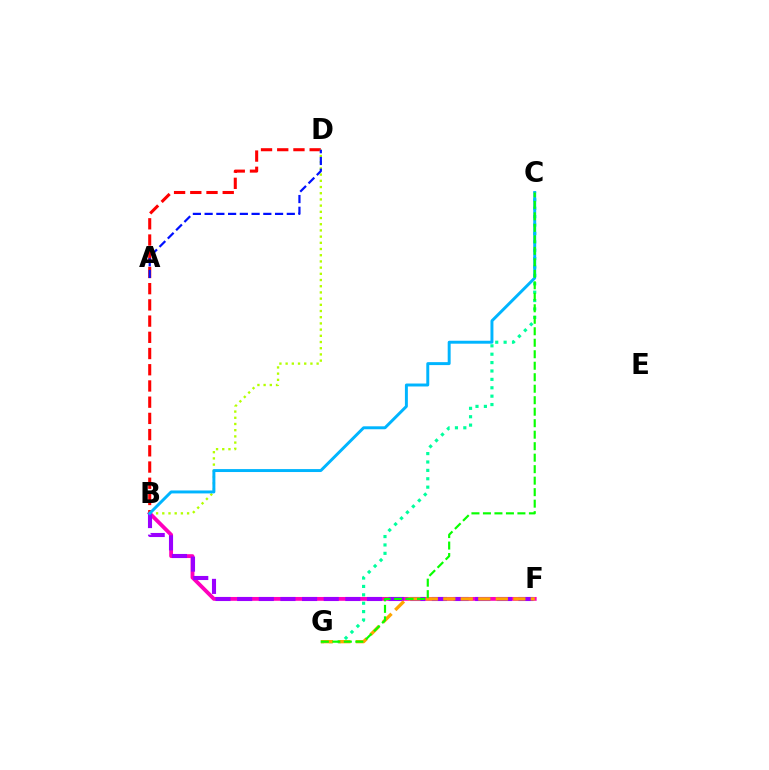{('C', 'G'): [{'color': '#00ff9d', 'line_style': 'dotted', 'thickness': 2.28}, {'color': '#08ff00', 'line_style': 'dashed', 'thickness': 1.56}], ('B', 'F'): [{'color': '#ff00bd', 'line_style': 'solid', 'thickness': 2.75}, {'color': '#9b00ff', 'line_style': 'dashed', 'thickness': 2.94}], ('B', 'D'): [{'color': '#ff0000', 'line_style': 'dashed', 'thickness': 2.2}, {'color': '#b3ff00', 'line_style': 'dotted', 'thickness': 1.68}], ('F', 'G'): [{'color': '#ffa500', 'line_style': 'dashed', 'thickness': 2.38}], ('A', 'D'): [{'color': '#0010ff', 'line_style': 'dashed', 'thickness': 1.59}], ('B', 'C'): [{'color': '#00b5ff', 'line_style': 'solid', 'thickness': 2.12}]}